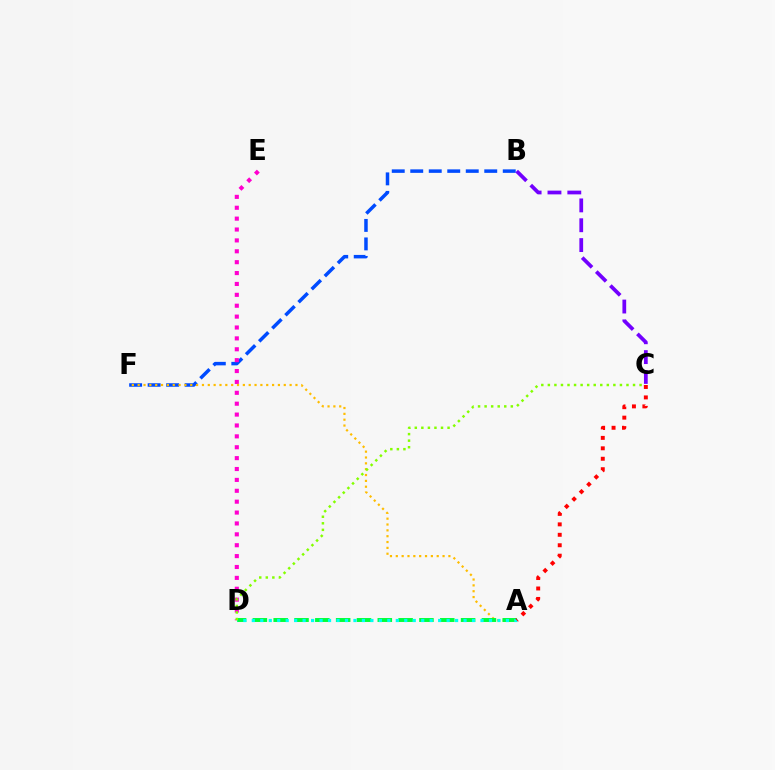{('B', 'F'): [{'color': '#004bff', 'line_style': 'dashed', 'thickness': 2.51}], ('B', 'C'): [{'color': '#7200ff', 'line_style': 'dashed', 'thickness': 2.7}], ('D', 'E'): [{'color': '#ff00cf', 'line_style': 'dotted', 'thickness': 2.96}], ('A', 'F'): [{'color': '#ffbd00', 'line_style': 'dotted', 'thickness': 1.59}], ('A', 'D'): [{'color': '#00ff39', 'line_style': 'dashed', 'thickness': 2.83}, {'color': '#00fff6', 'line_style': 'dotted', 'thickness': 2.3}], ('A', 'C'): [{'color': '#ff0000', 'line_style': 'dotted', 'thickness': 2.84}], ('C', 'D'): [{'color': '#84ff00', 'line_style': 'dotted', 'thickness': 1.78}]}